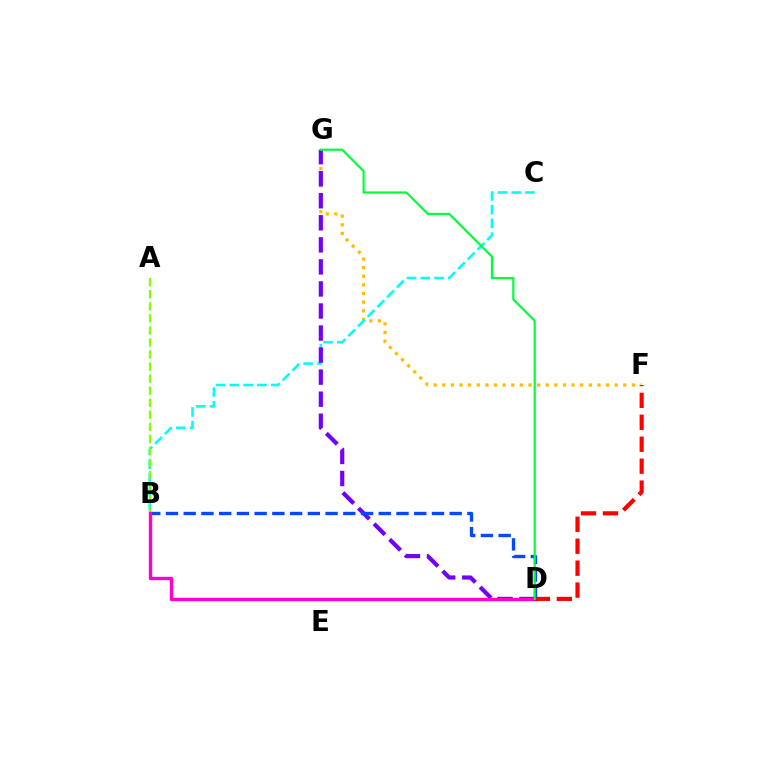{('F', 'G'): [{'color': '#ffbd00', 'line_style': 'dotted', 'thickness': 2.34}], ('B', 'C'): [{'color': '#00fff6', 'line_style': 'dashed', 'thickness': 1.87}], ('A', 'B'): [{'color': '#84ff00', 'line_style': 'dashed', 'thickness': 1.64}], ('D', 'G'): [{'color': '#7200ff', 'line_style': 'dashed', 'thickness': 3.0}, {'color': '#00ff39', 'line_style': 'solid', 'thickness': 1.57}], ('B', 'D'): [{'color': '#004bff', 'line_style': 'dashed', 'thickness': 2.41}, {'color': '#ff00cf', 'line_style': 'solid', 'thickness': 2.44}], ('D', 'F'): [{'color': '#ff0000', 'line_style': 'dashed', 'thickness': 2.98}]}